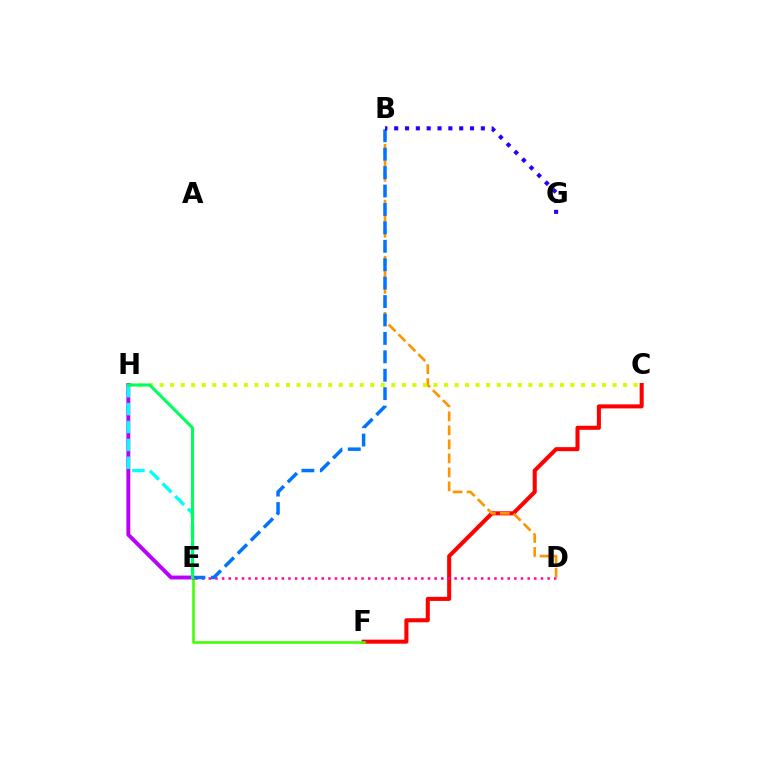{('C', 'F'): [{'color': '#ff0000', 'line_style': 'solid', 'thickness': 2.92}], ('D', 'E'): [{'color': '#ff00ac', 'line_style': 'dotted', 'thickness': 1.81}], ('B', 'D'): [{'color': '#ff9400', 'line_style': 'dashed', 'thickness': 1.9}], ('B', 'E'): [{'color': '#0074ff', 'line_style': 'dashed', 'thickness': 2.5}], ('E', 'F'): [{'color': '#3dff00', 'line_style': 'solid', 'thickness': 1.84}], ('C', 'H'): [{'color': '#d1ff00', 'line_style': 'dotted', 'thickness': 2.86}], ('E', 'H'): [{'color': '#b900ff', 'line_style': 'solid', 'thickness': 2.8}, {'color': '#00fff6', 'line_style': 'dashed', 'thickness': 2.43}, {'color': '#00ff5c', 'line_style': 'solid', 'thickness': 2.22}], ('B', 'G'): [{'color': '#2500ff', 'line_style': 'dotted', 'thickness': 2.94}]}